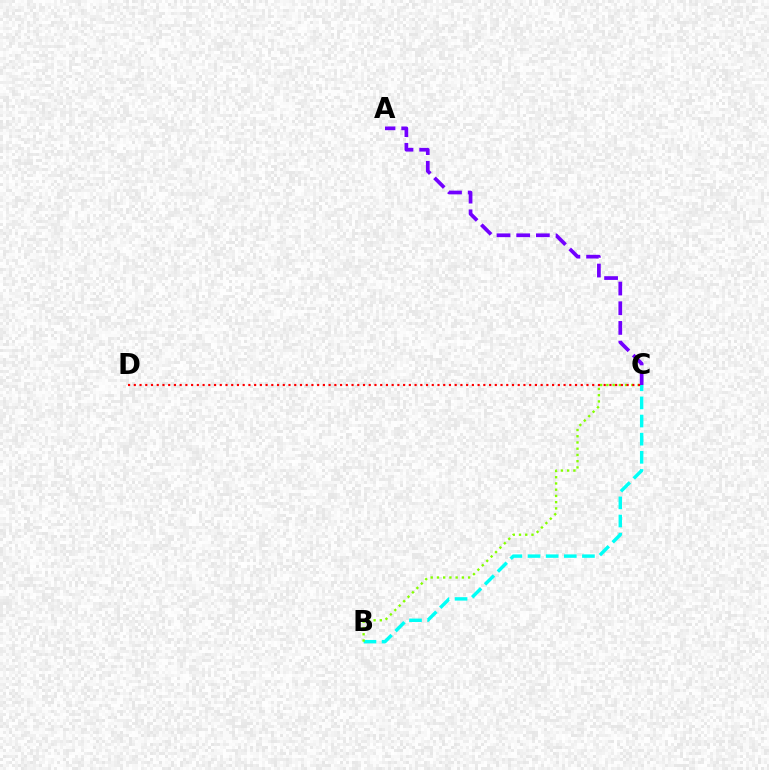{('A', 'C'): [{'color': '#7200ff', 'line_style': 'dashed', 'thickness': 2.67}], ('B', 'C'): [{'color': '#00fff6', 'line_style': 'dashed', 'thickness': 2.46}, {'color': '#84ff00', 'line_style': 'dotted', 'thickness': 1.69}], ('C', 'D'): [{'color': '#ff0000', 'line_style': 'dotted', 'thickness': 1.56}]}